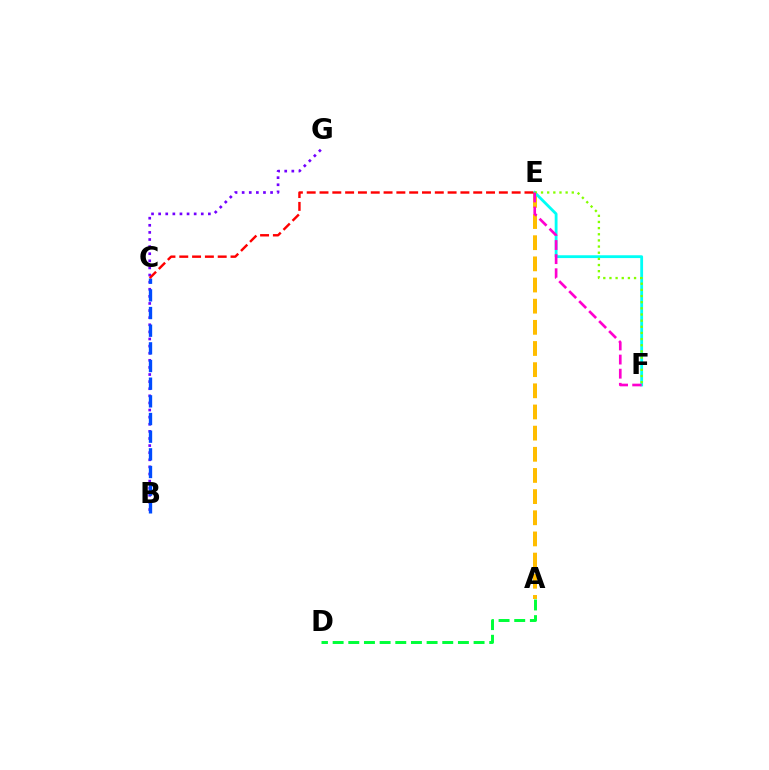{('A', 'E'): [{'color': '#ffbd00', 'line_style': 'dashed', 'thickness': 2.87}], ('E', 'F'): [{'color': '#00fff6', 'line_style': 'solid', 'thickness': 2.03}, {'color': '#84ff00', 'line_style': 'dotted', 'thickness': 1.67}, {'color': '#ff00cf', 'line_style': 'dashed', 'thickness': 1.92}], ('A', 'D'): [{'color': '#00ff39', 'line_style': 'dashed', 'thickness': 2.13}], ('B', 'G'): [{'color': '#7200ff', 'line_style': 'dotted', 'thickness': 1.93}], ('B', 'C'): [{'color': '#004bff', 'line_style': 'dashed', 'thickness': 2.4}], ('C', 'E'): [{'color': '#ff0000', 'line_style': 'dashed', 'thickness': 1.74}]}